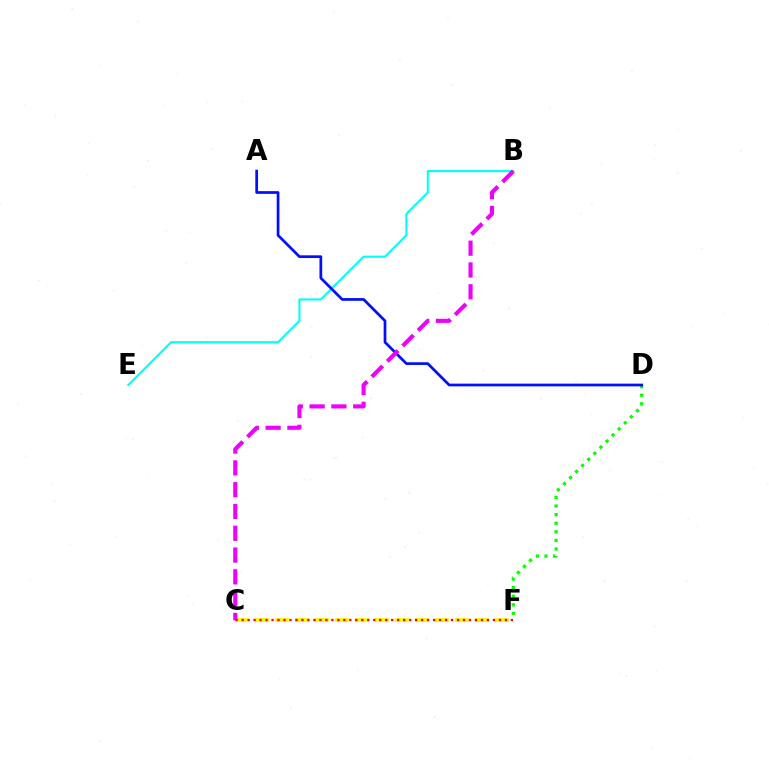{('D', 'F'): [{'color': '#08ff00', 'line_style': 'dotted', 'thickness': 2.34}], ('B', 'E'): [{'color': '#00fff6', 'line_style': 'solid', 'thickness': 1.5}], ('A', 'D'): [{'color': '#0010ff', 'line_style': 'solid', 'thickness': 1.96}], ('C', 'F'): [{'color': '#fcf500', 'line_style': 'dashed', 'thickness': 2.71}, {'color': '#ff0000', 'line_style': 'dotted', 'thickness': 1.63}], ('B', 'C'): [{'color': '#ee00ff', 'line_style': 'dashed', 'thickness': 2.96}]}